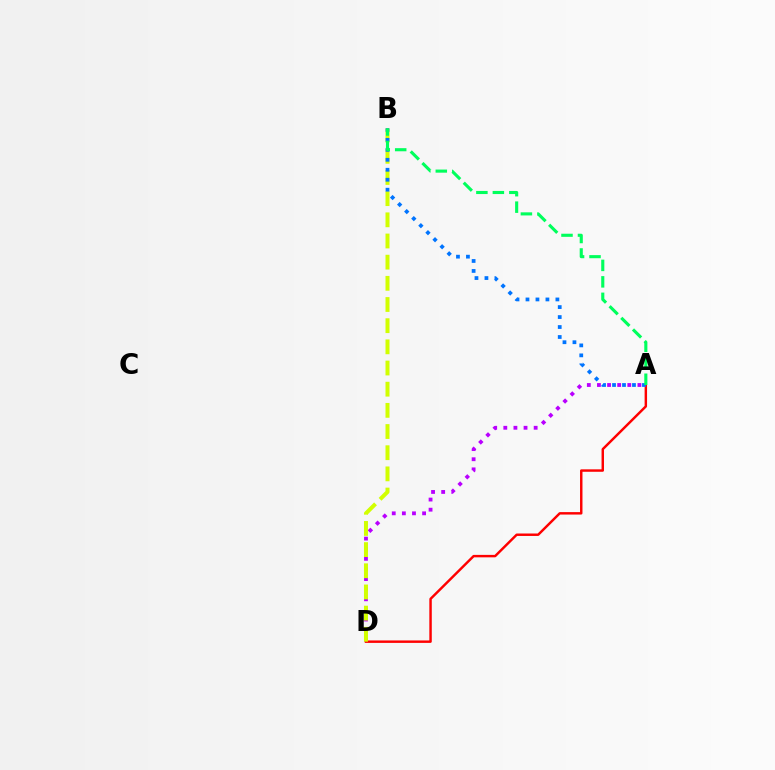{('A', 'D'): [{'color': '#b900ff', 'line_style': 'dotted', 'thickness': 2.75}, {'color': '#ff0000', 'line_style': 'solid', 'thickness': 1.76}], ('B', 'D'): [{'color': '#d1ff00', 'line_style': 'dashed', 'thickness': 2.88}], ('A', 'B'): [{'color': '#0074ff', 'line_style': 'dotted', 'thickness': 2.71}, {'color': '#00ff5c', 'line_style': 'dashed', 'thickness': 2.24}]}